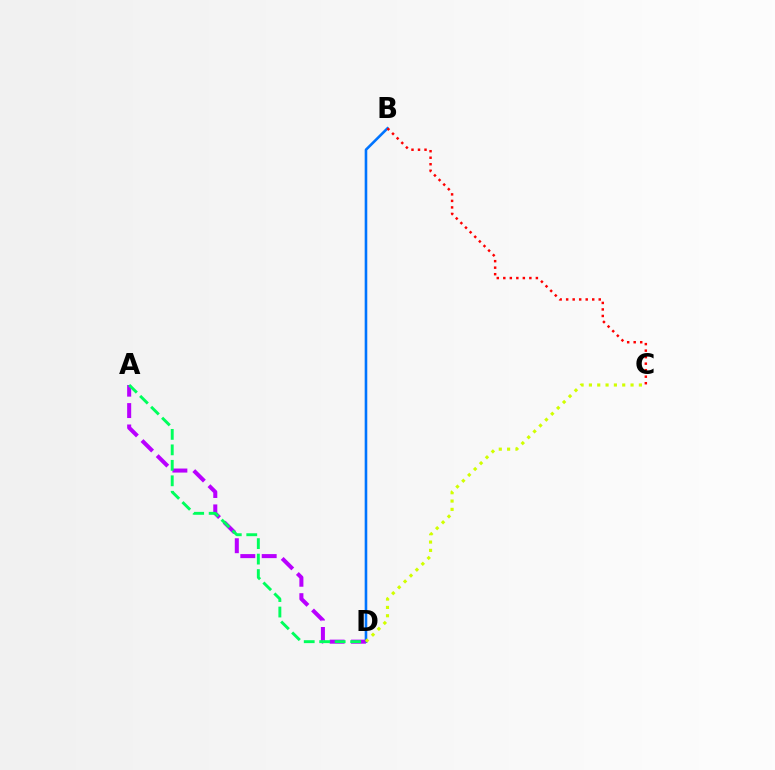{('B', 'D'): [{'color': '#0074ff', 'line_style': 'solid', 'thickness': 1.87}], ('B', 'C'): [{'color': '#ff0000', 'line_style': 'dotted', 'thickness': 1.77}], ('A', 'D'): [{'color': '#b900ff', 'line_style': 'dashed', 'thickness': 2.91}, {'color': '#00ff5c', 'line_style': 'dashed', 'thickness': 2.1}], ('C', 'D'): [{'color': '#d1ff00', 'line_style': 'dotted', 'thickness': 2.26}]}